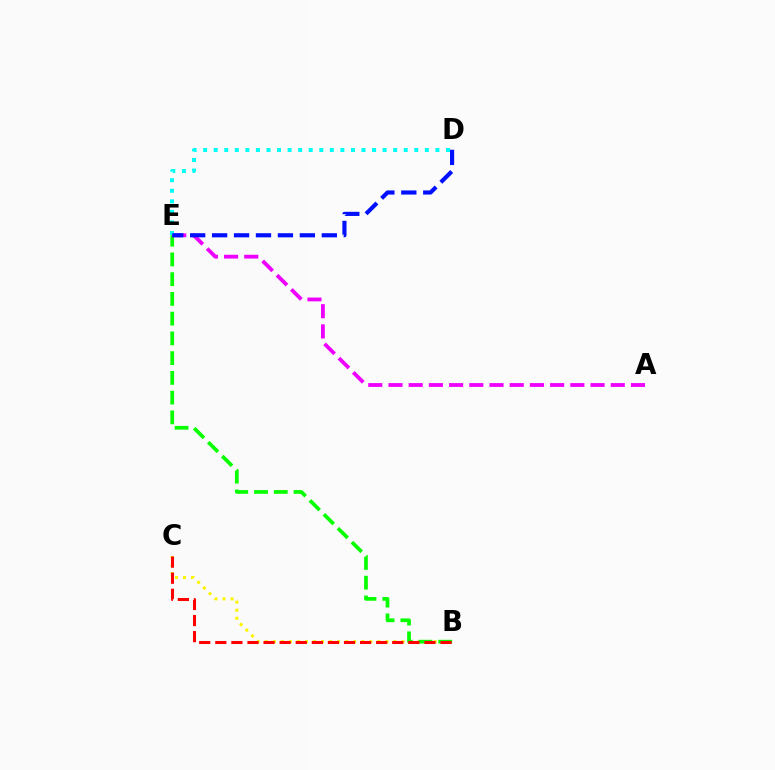{('B', 'C'): [{'color': '#fcf500', 'line_style': 'dotted', 'thickness': 2.19}, {'color': '#ff0000', 'line_style': 'dashed', 'thickness': 2.19}], ('B', 'E'): [{'color': '#08ff00', 'line_style': 'dashed', 'thickness': 2.68}], ('A', 'E'): [{'color': '#ee00ff', 'line_style': 'dashed', 'thickness': 2.74}], ('D', 'E'): [{'color': '#00fff6', 'line_style': 'dotted', 'thickness': 2.87}, {'color': '#0010ff', 'line_style': 'dashed', 'thickness': 2.98}]}